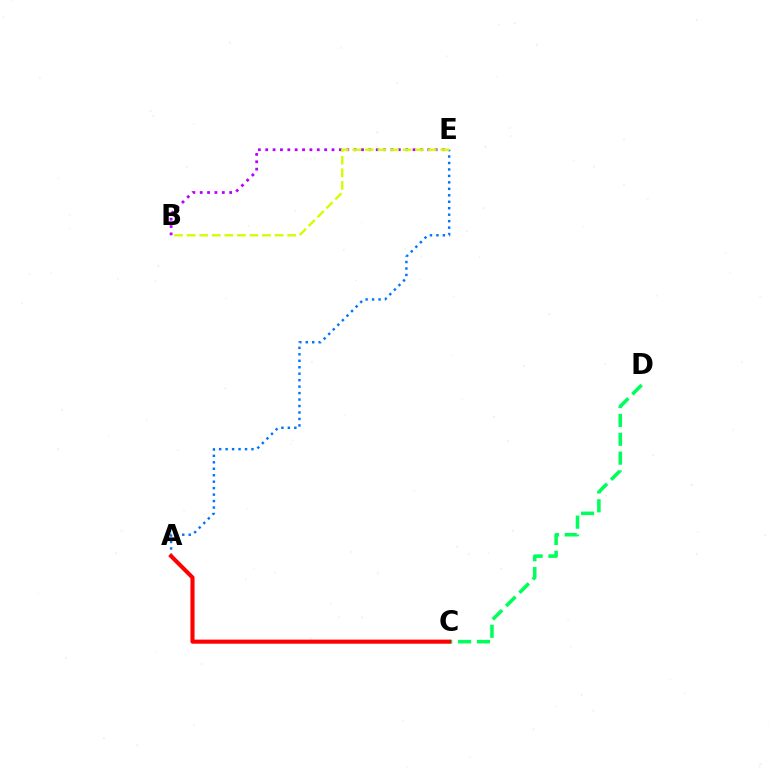{('B', 'E'): [{'color': '#b900ff', 'line_style': 'dotted', 'thickness': 2.0}, {'color': '#d1ff00', 'line_style': 'dashed', 'thickness': 1.71}], ('A', 'E'): [{'color': '#0074ff', 'line_style': 'dotted', 'thickness': 1.76}], ('C', 'D'): [{'color': '#00ff5c', 'line_style': 'dashed', 'thickness': 2.56}], ('A', 'C'): [{'color': '#ff0000', 'line_style': 'solid', 'thickness': 2.95}]}